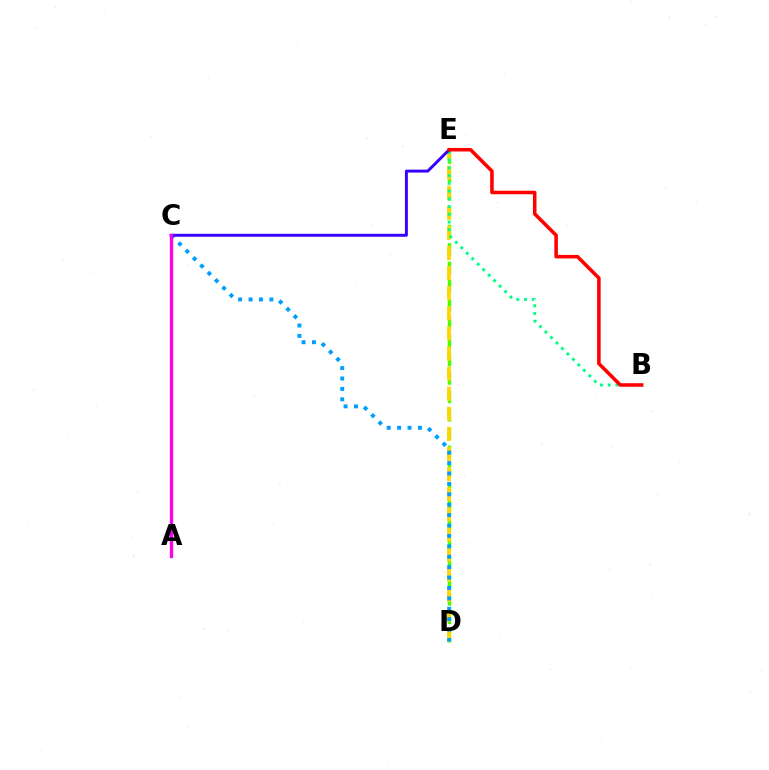{('D', 'E'): [{'color': '#4fff00', 'line_style': 'dashed', 'thickness': 2.5}, {'color': '#ffd500', 'line_style': 'dashed', 'thickness': 2.73}], ('B', 'E'): [{'color': '#00ff86', 'line_style': 'dotted', 'thickness': 2.1}, {'color': '#ff0000', 'line_style': 'solid', 'thickness': 2.54}], ('C', 'D'): [{'color': '#009eff', 'line_style': 'dotted', 'thickness': 2.83}], ('C', 'E'): [{'color': '#3700ff', 'line_style': 'solid', 'thickness': 2.12}], ('A', 'C'): [{'color': '#ff00ed', 'line_style': 'solid', 'thickness': 2.41}]}